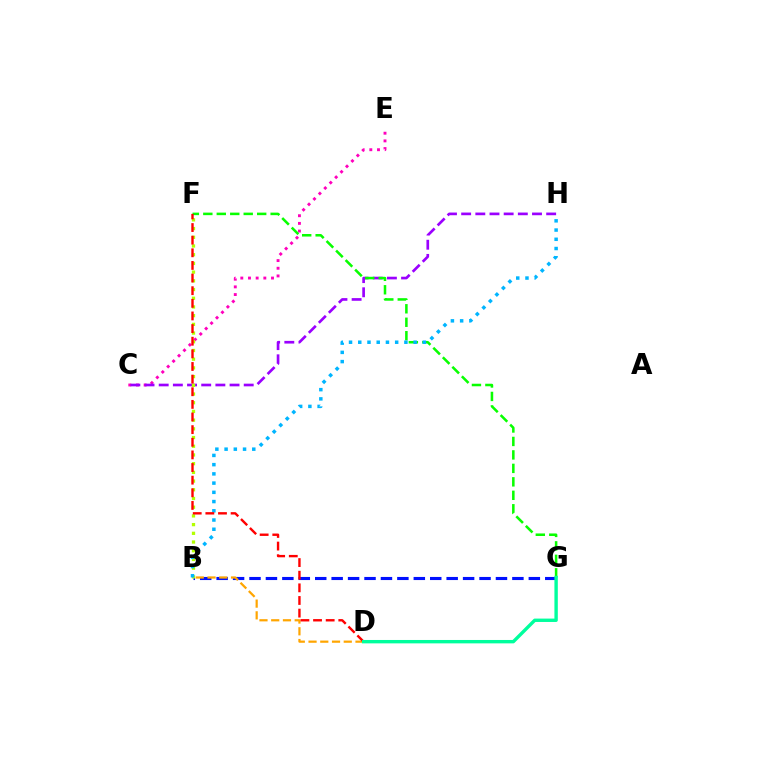{('C', 'E'): [{'color': '#ff00bd', 'line_style': 'dotted', 'thickness': 2.09}], ('B', 'G'): [{'color': '#0010ff', 'line_style': 'dashed', 'thickness': 2.23}], ('C', 'H'): [{'color': '#9b00ff', 'line_style': 'dashed', 'thickness': 1.92}], ('B', 'F'): [{'color': '#b3ff00', 'line_style': 'dotted', 'thickness': 2.37}], ('B', 'D'): [{'color': '#ffa500', 'line_style': 'dashed', 'thickness': 1.6}], ('F', 'G'): [{'color': '#08ff00', 'line_style': 'dashed', 'thickness': 1.83}], ('B', 'H'): [{'color': '#00b5ff', 'line_style': 'dotted', 'thickness': 2.51}], ('D', 'F'): [{'color': '#ff0000', 'line_style': 'dashed', 'thickness': 1.72}], ('D', 'G'): [{'color': '#00ff9d', 'line_style': 'solid', 'thickness': 2.44}]}